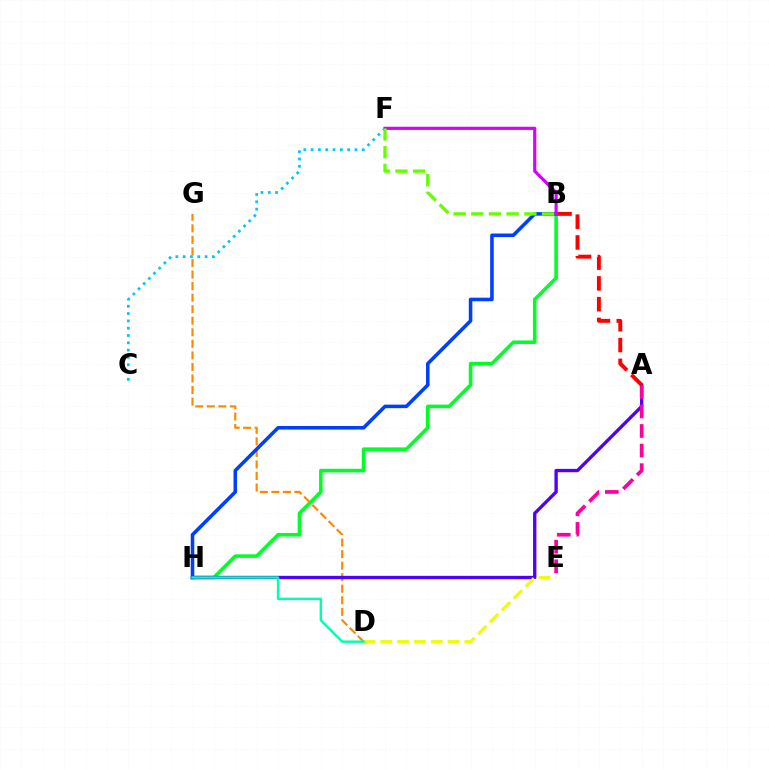{('B', 'H'): [{'color': '#00ff27', 'line_style': 'solid', 'thickness': 2.57}, {'color': '#003fff', 'line_style': 'solid', 'thickness': 2.55}], ('D', 'G'): [{'color': '#ff8800', 'line_style': 'dashed', 'thickness': 1.57}], ('A', 'H'): [{'color': '#4f00ff', 'line_style': 'solid', 'thickness': 2.4}], ('C', 'F'): [{'color': '#00c7ff', 'line_style': 'dotted', 'thickness': 1.99}], ('A', 'E'): [{'color': '#ff00a0', 'line_style': 'dashed', 'thickness': 2.66}], ('A', 'B'): [{'color': '#ff0000', 'line_style': 'dashed', 'thickness': 2.82}], ('B', 'F'): [{'color': '#d600ff', 'line_style': 'solid', 'thickness': 2.27}, {'color': '#66ff00', 'line_style': 'dashed', 'thickness': 2.4}], ('D', 'E'): [{'color': '#eeff00', 'line_style': 'dashed', 'thickness': 2.28}], ('D', 'H'): [{'color': '#00ffaf', 'line_style': 'solid', 'thickness': 1.75}]}